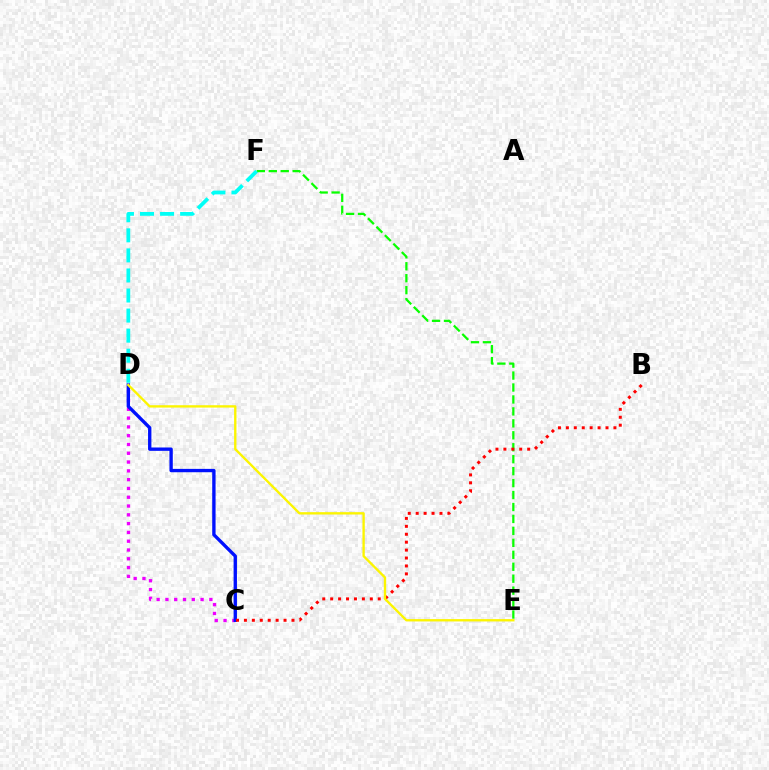{('C', 'D'): [{'color': '#ee00ff', 'line_style': 'dotted', 'thickness': 2.39}, {'color': '#0010ff', 'line_style': 'solid', 'thickness': 2.41}], ('E', 'F'): [{'color': '#08ff00', 'line_style': 'dashed', 'thickness': 1.62}], ('B', 'C'): [{'color': '#ff0000', 'line_style': 'dotted', 'thickness': 2.15}], ('D', 'E'): [{'color': '#fcf500', 'line_style': 'solid', 'thickness': 1.69}], ('D', 'F'): [{'color': '#00fff6', 'line_style': 'dashed', 'thickness': 2.73}]}